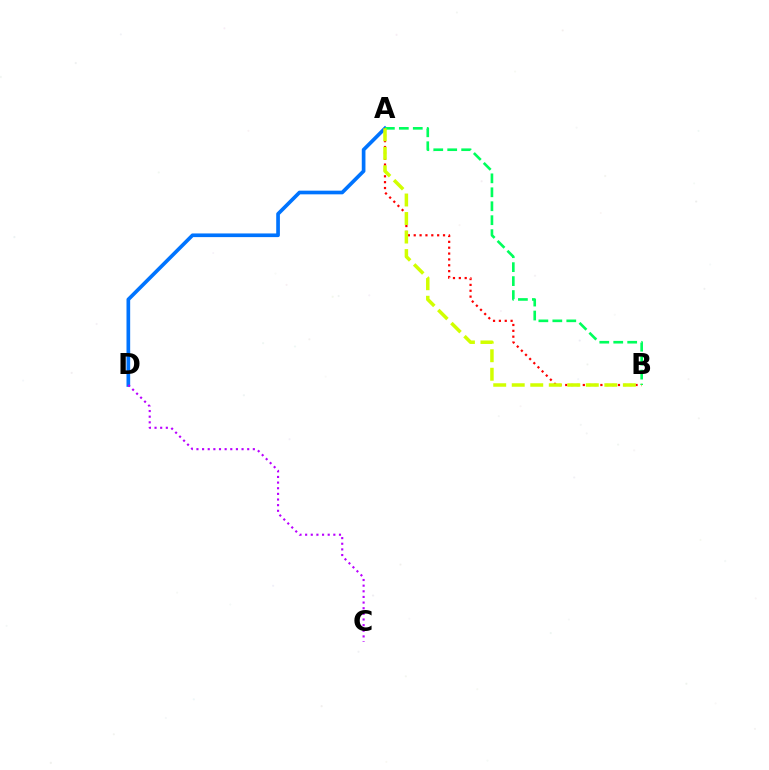{('A', 'D'): [{'color': '#0074ff', 'line_style': 'solid', 'thickness': 2.65}], ('C', 'D'): [{'color': '#b900ff', 'line_style': 'dotted', 'thickness': 1.53}], ('A', 'B'): [{'color': '#ff0000', 'line_style': 'dotted', 'thickness': 1.59}, {'color': '#00ff5c', 'line_style': 'dashed', 'thickness': 1.9}, {'color': '#d1ff00', 'line_style': 'dashed', 'thickness': 2.52}]}